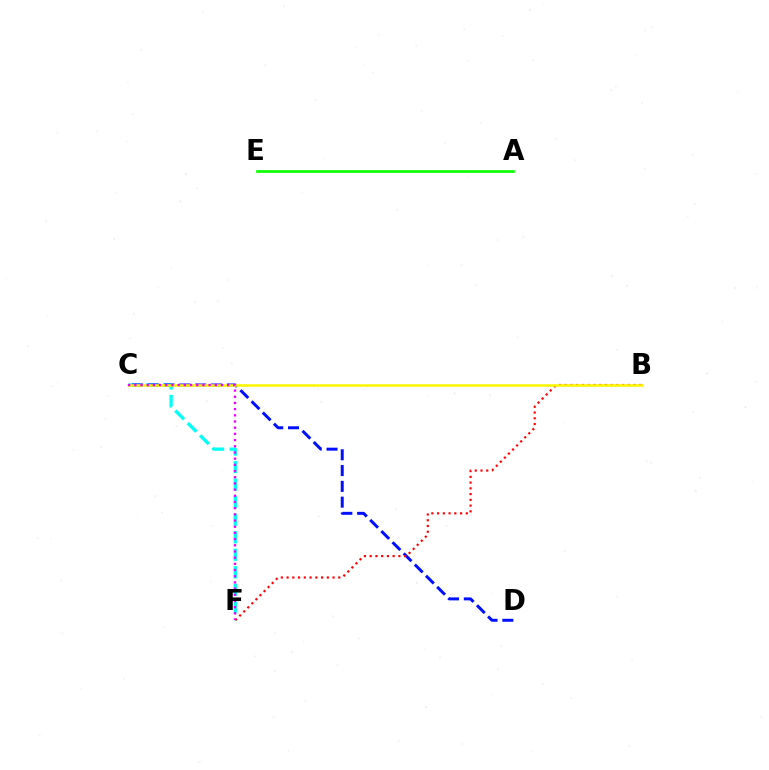{('C', 'F'): [{'color': '#00fff6', 'line_style': 'dashed', 'thickness': 2.38}, {'color': '#ee00ff', 'line_style': 'dotted', 'thickness': 1.68}], ('C', 'D'): [{'color': '#0010ff', 'line_style': 'dashed', 'thickness': 2.15}], ('A', 'E'): [{'color': '#08ff00', 'line_style': 'solid', 'thickness': 1.93}], ('B', 'F'): [{'color': '#ff0000', 'line_style': 'dotted', 'thickness': 1.56}], ('B', 'C'): [{'color': '#fcf500', 'line_style': 'solid', 'thickness': 1.85}]}